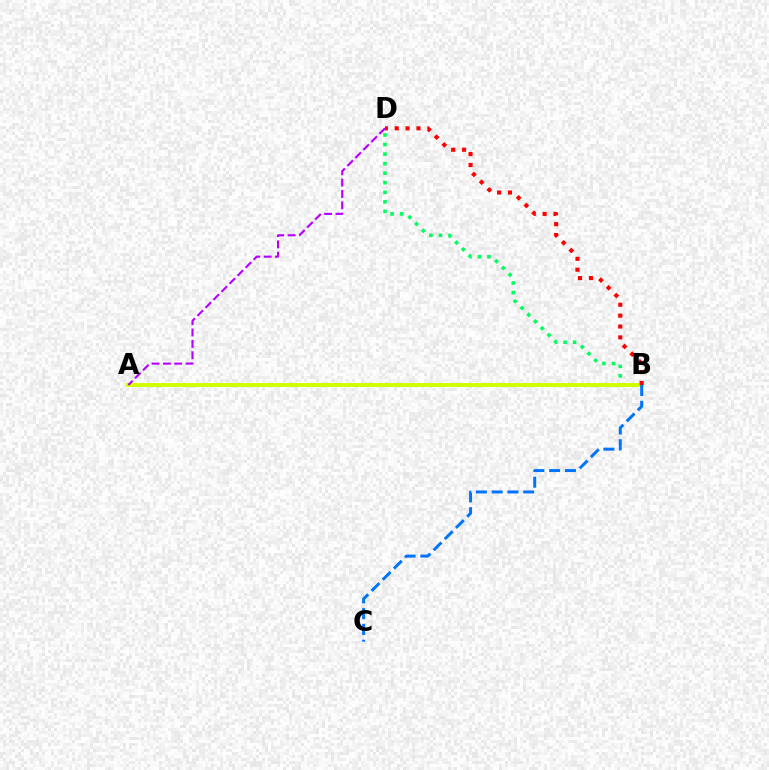{('B', 'D'): [{'color': '#00ff5c', 'line_style': 'dotted', 'thickness': 2.59}, {'color': '#ff0000', 'line_style': 'dotted', 'thickness': 2.96}], ('A', 'B'): [{'color': '#d1ff00', 'line_style': 'solid', 'thickness': 2.84}], ('B', 'C'): [{'color': '#0074ff', 'line_style': 'dashed', 'thickness': 2.14}], ('A', 'D'): [{'color': '#b900ff', 'line_style': 'dashed', 'thickness': 1.54}]}